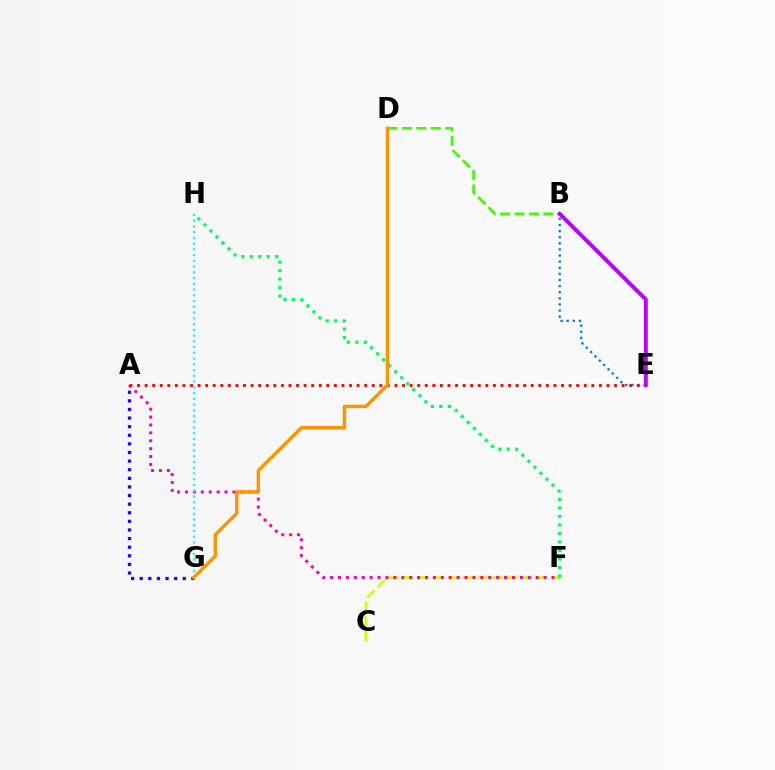{('C', 'F'): [{'color': '#d1ff00', 'line_style': 'dashed', 'thickness': 2.02}], ('B', 'D'): [{'color': '#3dff00', 'line_style': 'dashed', 'thickness': 1.96}], ('A', 'F'): [{'color': '#ff00ac', 'line_style': 'dotted', 'thickness': 2.15}], ('F', 'H'): [{'color': '#00ff5c', 'line_style': 'dotted', 'thickness': 2.31}], ('B', 'E'): [{'color': '#0074ff', 'line_style': 'dotted', 'thickness': 1.66}, {'color': '#b900ff', 'line_style': 'solid', 'thickness': 2.79}], ('A', 'G'): [{'color': '#2500ff', 'line_style': 'dotted', 'thickness': 2.34}], ('G', 'H'): [{'color': '#00fff6', 'line_style': 'dotted', 'thickness': 1.56}], ('A', 'E'): [{'color': '#ff0000', 'line_style': 'dotted', 'thickness': 2.06}], ('D', 'G'): [{'color': '#ff9400', 'line_style': 'solid', 'thickness': 2.47}]}